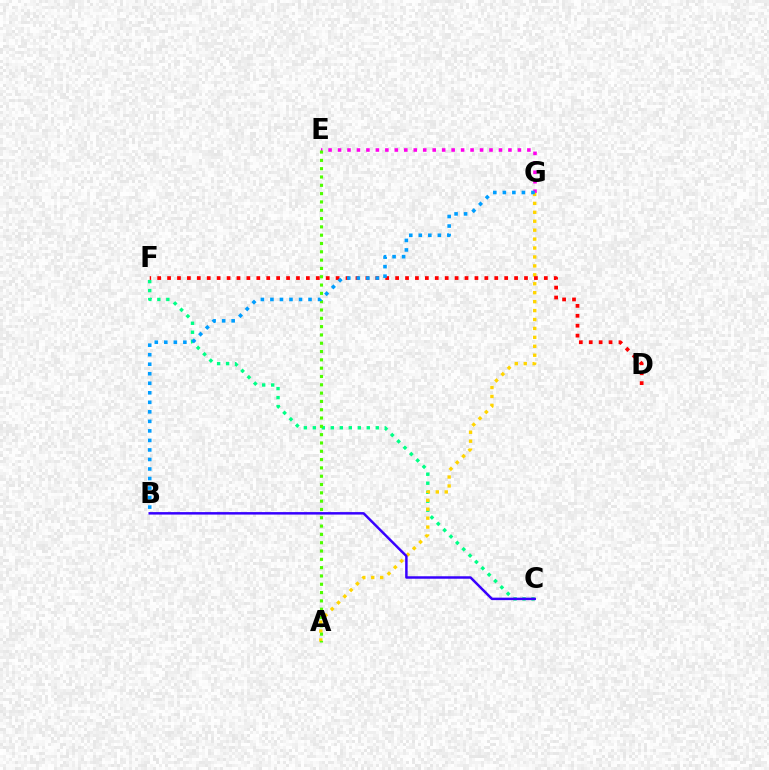{('E', 'G'): [{'color': '#ff00ed', 'line_style': 'dotted', 'thickness': 2.57}], ('C', 'F'): [{'color': '#00ff86', 'line_style': 'dotted', 'thickness': 2.44}], ('A', 'G'): [{'color': '#ffd500', 'line_style': 'dotted', 'thickness': 2.43}], ('A', 'E'): [{'color': '#4fff00', 'line_style': 'dotted', 'thickness': 2.26}], ('B', 'C'): [{'color': '#3700ff', 'line_style': 'solid', 'thickness': 1.78}], ('D', 'F'): [{'color': '#ff0000', 'line_style': 'dotted', 'thickness': 2.69}], ('B', 'G'): [{'color': '#009eff', 'line_style': 'dotted', 'thickness': 2.59}]}